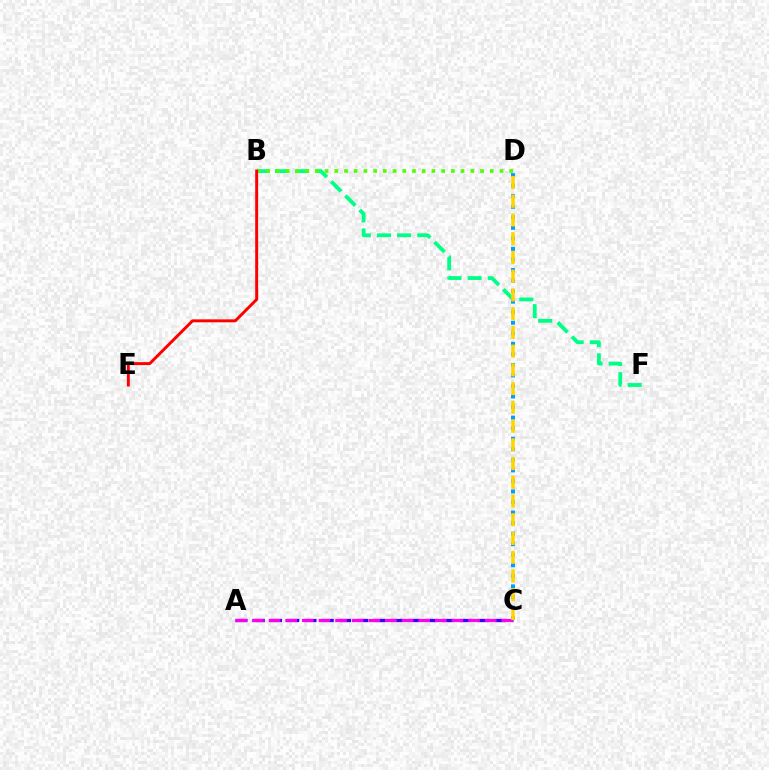{('A', 'C'): [{'color': '#3700ff', 'line_style': 'dashed', 'thickness': 2.34}, {'color': '#ff00ed', 'line_style': 'dashed', 'thickness': 2.26}], ('B', 'F'): [{'color': '#00ff86', 'line_style': 'dashed', 'thickness': 2.74}], ('C', 'D'): [{'color': '#009eff', 'line_style': 'dotted', 'thickness': 2.87}, {'color': '#ffd500', 'line_style': 'dashed', 'thickness': 2.55}], ('B', 'D'): [{'color': '#4fff00', 'line_style': 'dotted', 'thickness': 2.64}], ('B', 'E'): [{'color': '#ff0000', 'line_style': 'solid', 'thickness': 2.12}]}